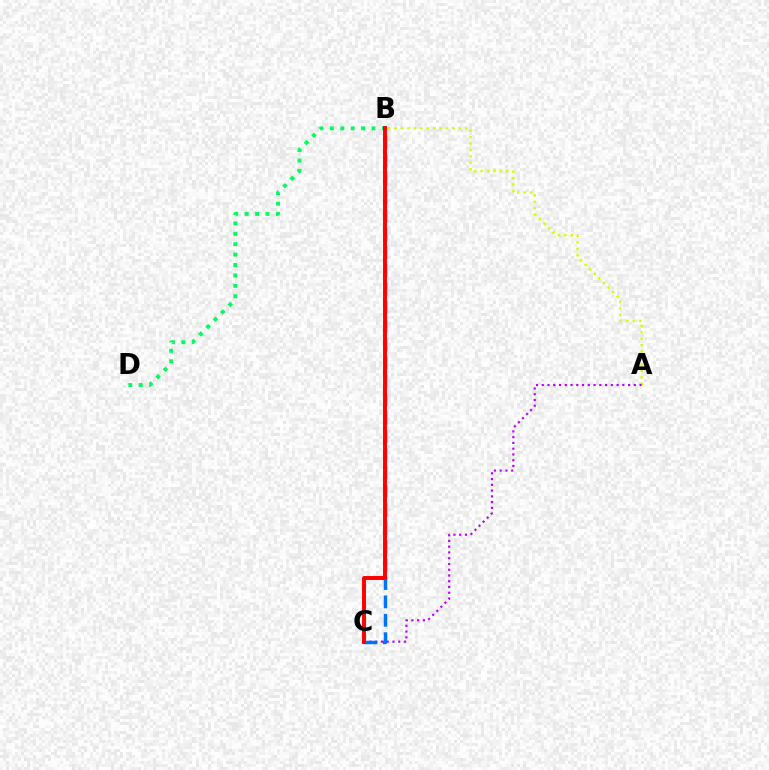{('B', 'D'): [{'color': '#00ff5c', 'line_style': 'dotted', 'thickness': 2.83}], ('A', 'B'): [{'color': '#d1ff00', 'line_style': 'dotted', 'thickness': 1.75}], ('A', 'C'): [{'color': '#b900ff', 'line_style': 'dotted', 'thickness': 1.56}], ('B', 'C'): [{'color': '#0074ff', 'line_style': 'dashed', 'thickness': 2.5}, {'color': '#ff0000', 'line_style': 'solid', 'thickness': 2.85}]}